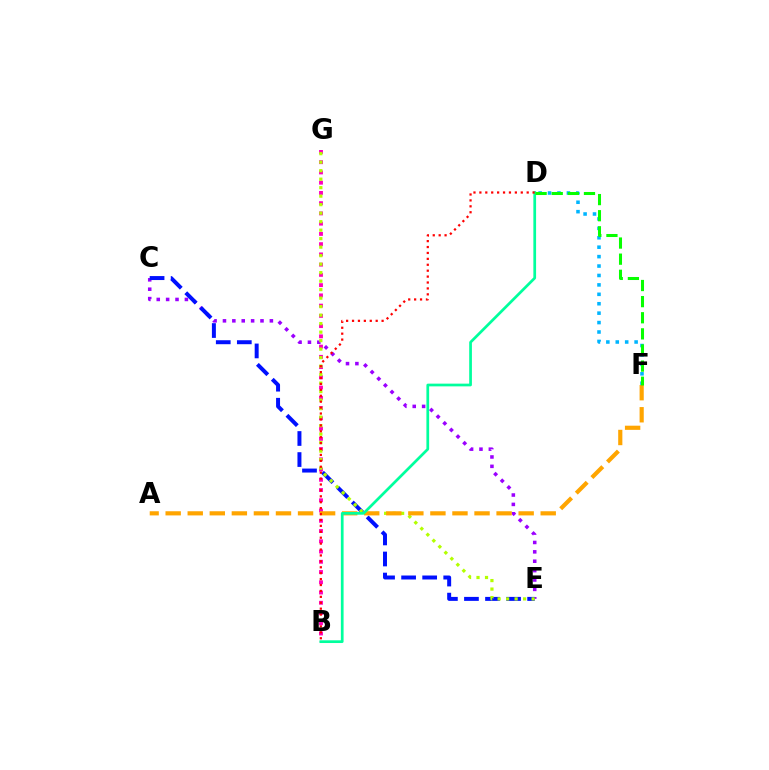{('B', 'G'): [{'color': '#ff00bd', 'line_style': 'dotted', 'thickness': 2.78}], ('C', 'E'): [{'color': '#9b00ff', 'line_style': 'dotted', 'thickness': 2.55}, {'color': '#0010ff', 'line_style': 'dashed', 'thickness': 2.86}], ('E', 'G'): [{'color': '#b3ff00', 'line_style': 'dotted', 'thickness': 2.31}], ('A', 'F'): [{'color': '#ffa500', 'line_style': 'dashed', 'thickness': 3.0}], ('D', 'F'): [{'color': '#00b5ff', 'line_style': 'dotted', 'thickness': 2.56}, {'color': '#08ff00', 'line_style': 'dashed', 'thickness': 2.19}], ('B', 'D'): [{'color': '#00ff9d', 'line_style': 'solid', 'thickness': 1.96}, {'color': '#ff0000', 'line_style': 'dotted', 'thickness': 1.61}]}